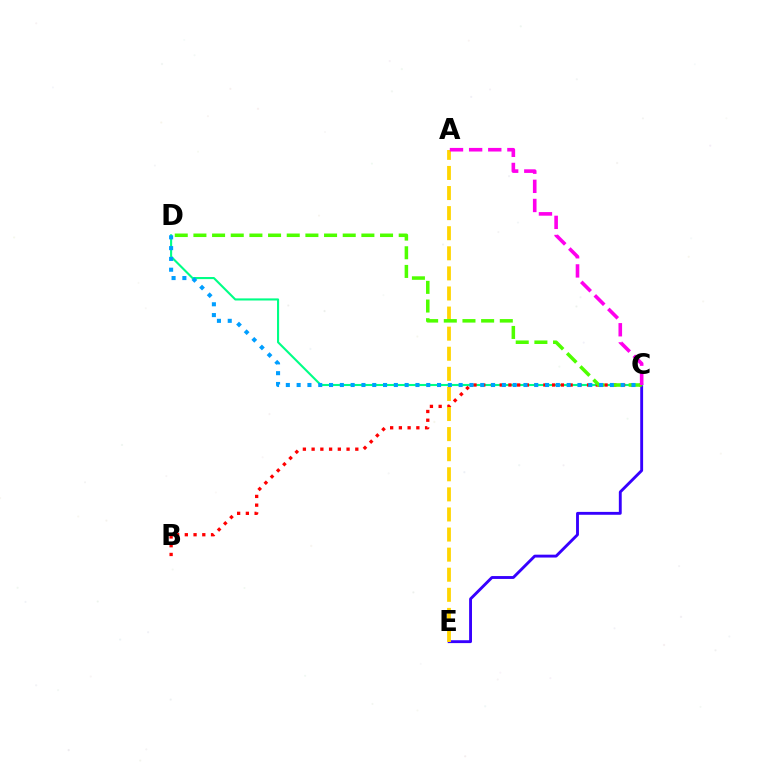{('C', 'E'): [{'color': '#3700ff', 'line_style': 'solid', 'thickness': 2.07}], ('C', 'D'): [{'color': '#00ff86', 'line_style': 'solid', 'thickness': 1.51}, {'color': '#4fff00', 'line_style': 'dashed', 'thickness': 2.54}, {'color': '#009eff', 'line_style': 'dotted', 'thickness': 2.93}], ('B', 'C'): [{'color': '#ff0000', 'line_style': 'dotted', 'thickness': 2.37}], ('A', 'E'): [{'color': '#ffd500', 'line_style': 'dashed', 'thickness': 2.73}], ('A', 'C'): [{'color': '#ff00ed', 'line_style': 'dashed', 'thickness': 2.6}]}